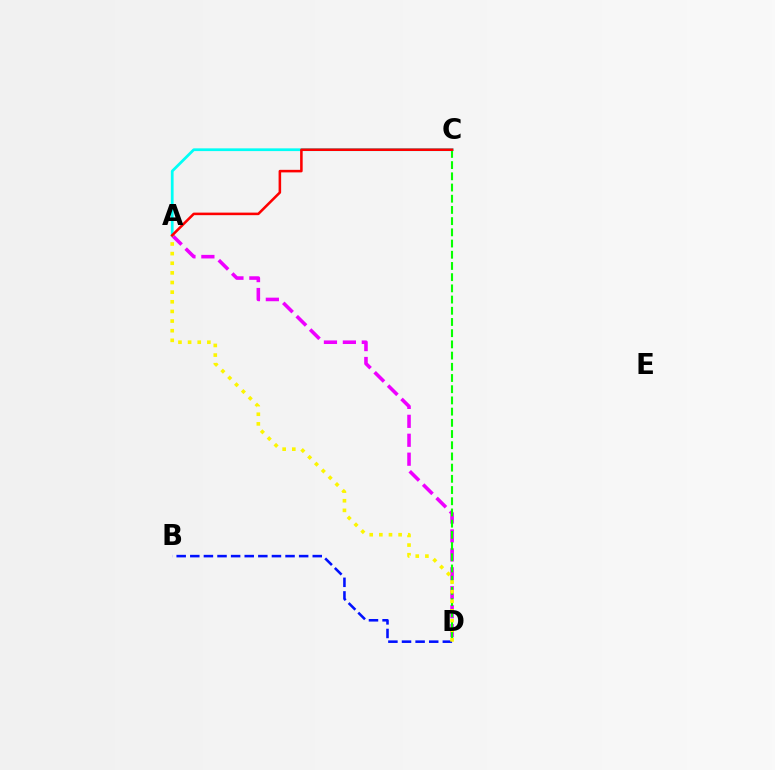{('A', 'D'): [{'color': '#ee00ff', 'line_style': 'dashed', 'thickness': 2.57}, {'color': '#fcf500', 'line_style': 'dotted', 'thickness': 2.62}], ('C', 'D'): [{'color': '#08ff00', 'line_style': 'dashed', 'thickness': 1.52}], ('B', 'D'): [{'color': '#0010ff', 'line_style': 'dashed', 'thickness': 1.85}], ('A', 'C'): [{'color': '#00fff6', 'line_style': 'solid', 'thickness': 1.97}, {'color': '#ff0000', 'line_style': 'solid', 'thickness': 1.84}]}